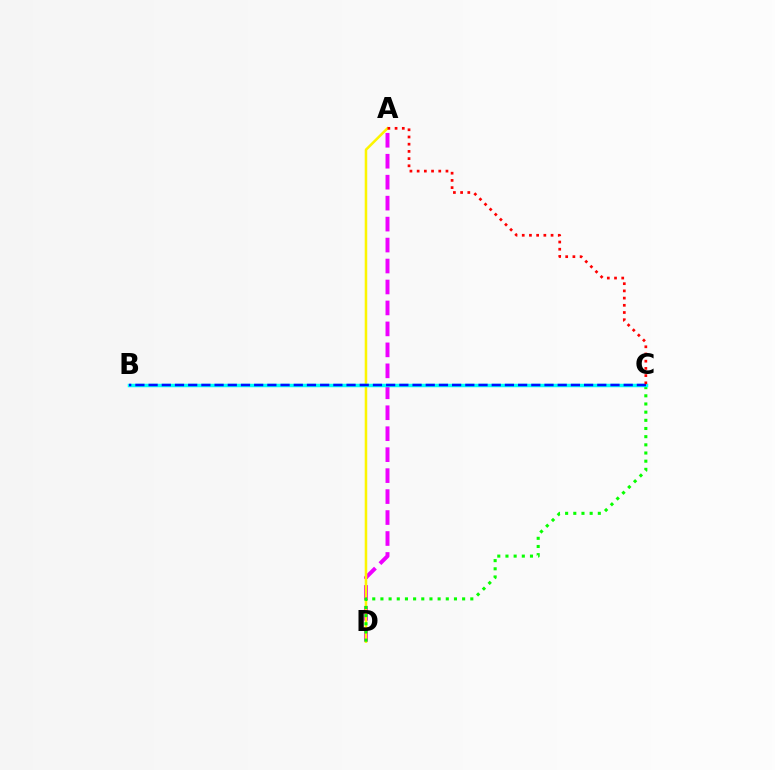{('A', 'D'): [{'color': '#ee00ff', 'line_style': 'dashed', 'thickness': 2.85}, {'color': '#fcf500', 'line_style': 'solid', 'thickness': 1.82}], ('C', 'D'): [{'color': '#08ff00', 'line_style': 'dotted', 'thickness': 2.22}], ('B', 'C'): [{'color': '#00fff6', 'line_style': 'solid', 'thickness': 2.52}, {'color': '#0010ff', 'line_style': 'dashed', 'thickness': 1.79}], ('A', 'C'): [{'color': '#ff0000', 'line_style': 'dotted', 'thickness': 1.96}]}